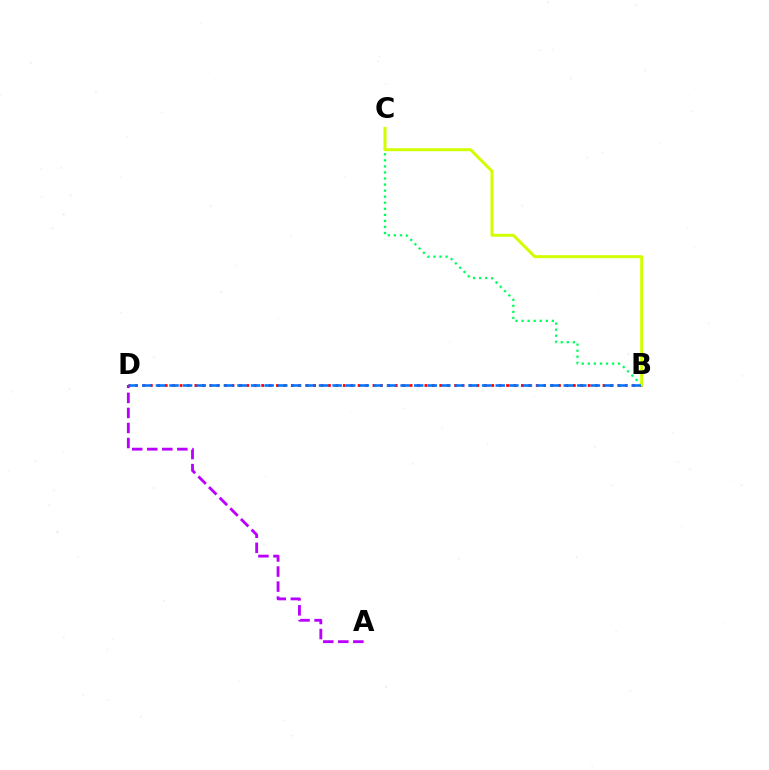{('A', 'D'): [{'color': '#b900ff', 'line_style': 'dashed', 'thickness': 2.04}], ('B', 'D'): [{'color': '#ff0000', 'line_style': 'dotted', 'thickness': 2.02}, {'color': '#0074ff', 'line_style': 'dashed', 'thickness': 1.85}], ('B', 'C'): [{'color': '#00ff5c', 'line_style': 'dotted', 'thickness': 1.65}, {'color': '#d1ff00', 'line_style': 'solid', 'thickness': 2.13}]}